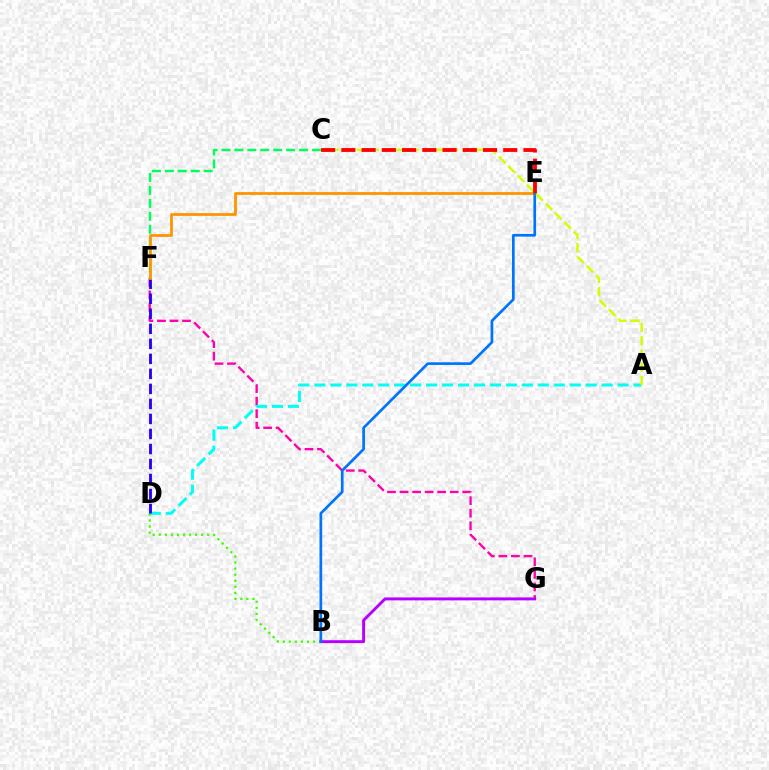{('C', 'F'): [{'color': '#00ff5c', 'line_style': 'dashed', 'thickness': 1.76}], ('F', 'G'): [{'color': '#ff00ac', 'line_style': 'dashed', 'thickness': 1.7}], ('B', 'G'): [{'color': '#b900ff', 'line_style': 'solid', 'thickness': 2.11}], ('A', 'D'): [{'color': '#00fff6', 'line_style': 'dashed', 'thickness': 2.17}], ('B', 'D'): [{'color': '#3dff00', 'line_style': 'dotted', 'thickness': 1.65}], ('D', 'F'): [{'color': '#2500ff', 'line_style': 'dashed', 'thickness': 2.04}], ('E', 'F'): [{'color': '#ff9400', 'line_style': 'solid', 'thickness': 2.0}], ('B', 'E'): [{'color': '#0074ff', 'line_style': 'solid', 'thickness': 1.94}], ('A', 'C'): [{'color': '#d1ff00', 'line_style': 'dashed', 'thickness': 1.8}], ('C', 'E'): [{'color': '#ff0000', 'line_style': 'dashed', 'thickness': 2.75}]}